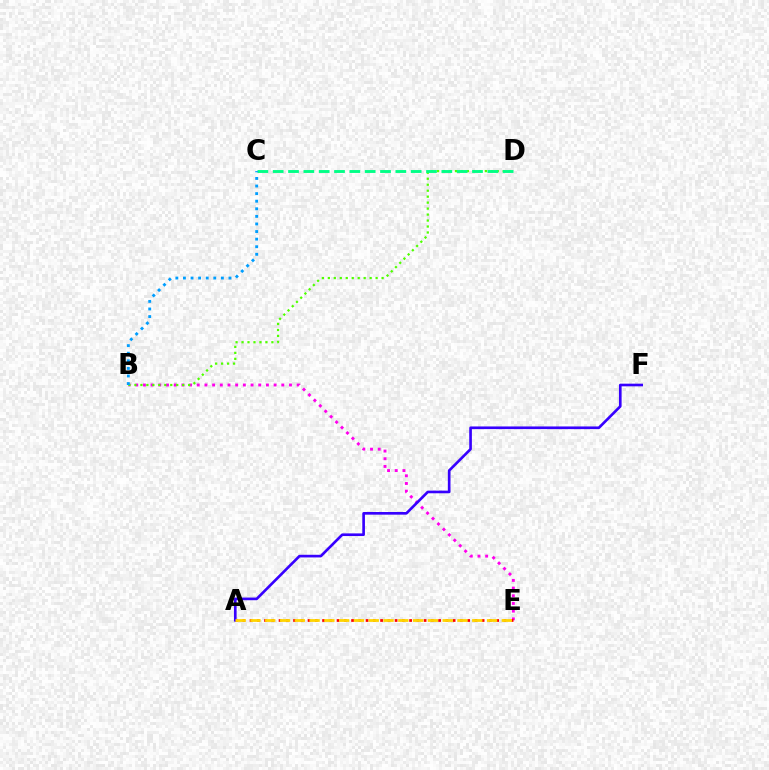{('B', 'E'): [{'color': '#ff00ed', 'line_style': 'dotted', 'thickness': 2.09}], ('A', 'E'): [{'color': '#ff0000', 'line_style': 'dotted', 'thickness': 1.97}, {'color': '#ffd500', 'line_style': 'dashed', 'thickness': 2.01}], ('B', 'D'): [{'color': '#4fff00', 'line_style': 'dotted', 'thickness': 1.62}], ('C', 'D'): [{'color': '#00ff86', 'line_style': 'dashed', 'thickness': 2.08}], ('B', 'C'): [{'color': '#009eff', 'line_style': 'dotted', 'thickness': 2.06}], ('A', 'F'): [{'color': '#3700ff', 'line_style': 'solid', 'thickness': 1.91}]}